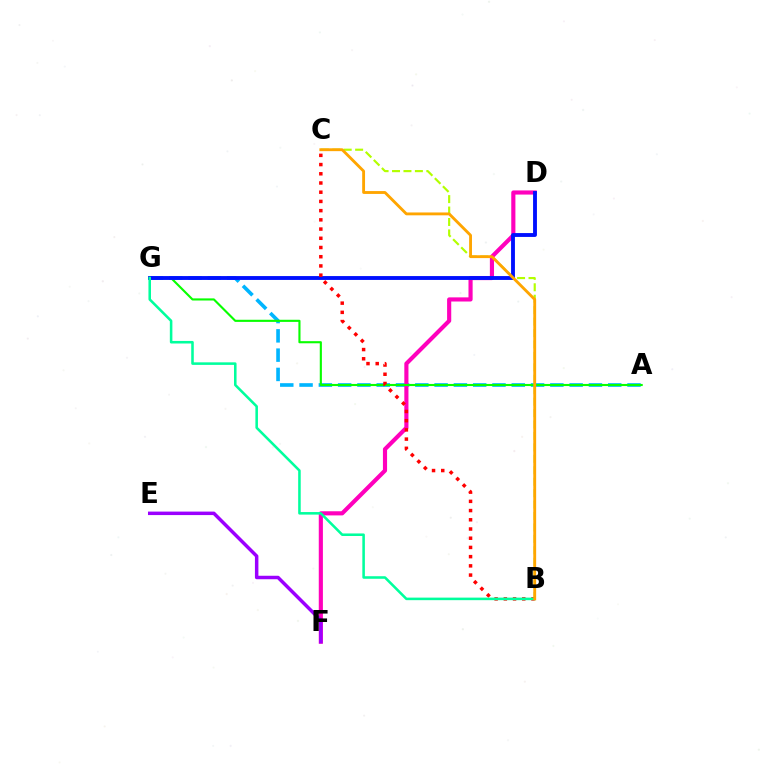{('A', 'G'): [{'color': '#00b5ff', 'line_style': 'dashed', 'thickness': 2.62}, {'color': '#08ff00', 'line_style': 'solid', 'thickness': 1.53}], ('B', 'C'): [{'color': '#b3ff00', 'line_style': 'dashed', 'thickness': 1.55}, {'color': '#ff0000', 'line_style': 'dotted', 'thickness': 2.5}, {'color': '#ffa500', 'line_style': 'solid', 'thickness': 2.05}], ('D', 'F'): [{'color': '#ff00bd', 'line_style': 'solid', 'thickness': 2.98}], ('D', 'G'): [{'color': '#0010ff', 'line_style': 'solid', 'thickness': 2.78}], ('E', 'F'): [{'color': '#9b00ff', 'line_style': 'solid', 'thickness': 2.5}], ('B', 'G'): [{'color': '#00ff9d', 'line_style': 'solid', 'thickness': 1.84}]}